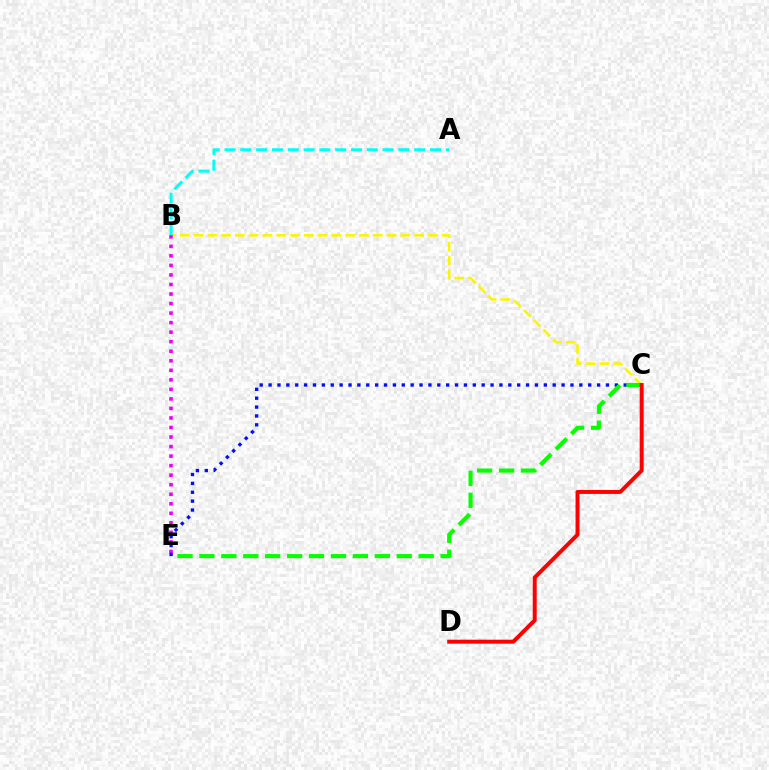{('B', 'C'): [{'color': '#fcf500', 'line_style': 'dashed', 'thickness': 1.87}], ('B', 'E'): [{'color': '#ee00ff', 'line_style': 'dotted', 'thickness': 2.59}], ('C', 'E'): [{'color': '#0010ff', 'line_style': 'dotted', 'thickness': 2.41}, {'color': '#08ff00', 'line_style': 'dashed', 'thickness': 2.98}], ('A', 'B'): [{'color': '#00fff6', 'line_style': 'dashed', 'thickness': 2.15}], ('C', 'D'): [{'color': '#ff0000', 'line_style': 'solid', 'thickness': 2.84}]}